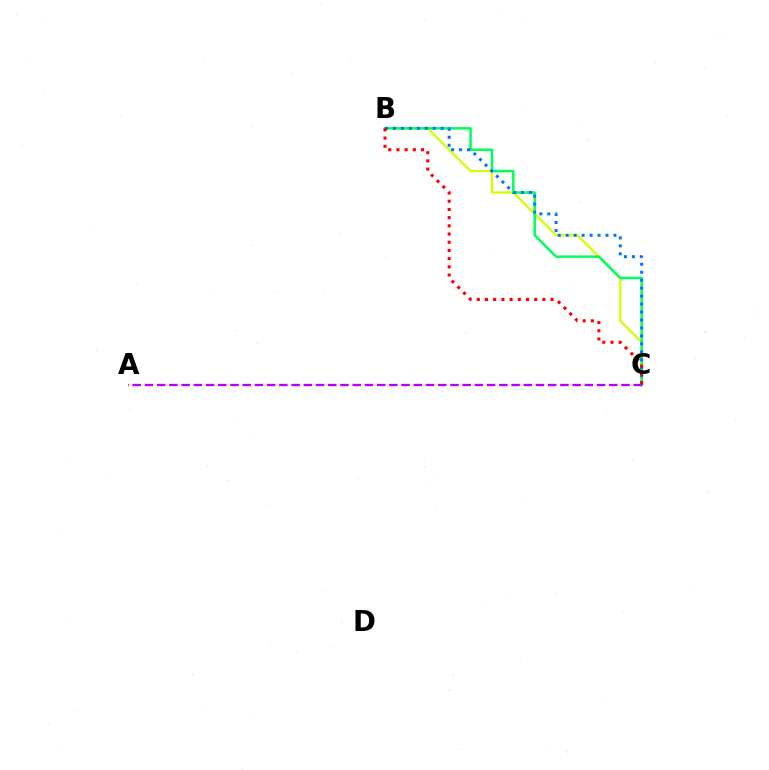{('B', 'C'): [{'color': '#d1ff00', 'line_style': 'solid', 'thickness': 1.63}, {'color': '#00ff5c', 'line_style': 'solid', 'thickness': 1.81}, {'color': '#0074ff', 'line_style': 'dotted', 'thickness': 2.16}, {'color': '#ff0000', 'line_style': 'dotted', 'thickness': 2.23}], ('A', 'C'): [{'color': '#b900ff', 'line_style': 'dashed', 'thickness': 1.66}]}